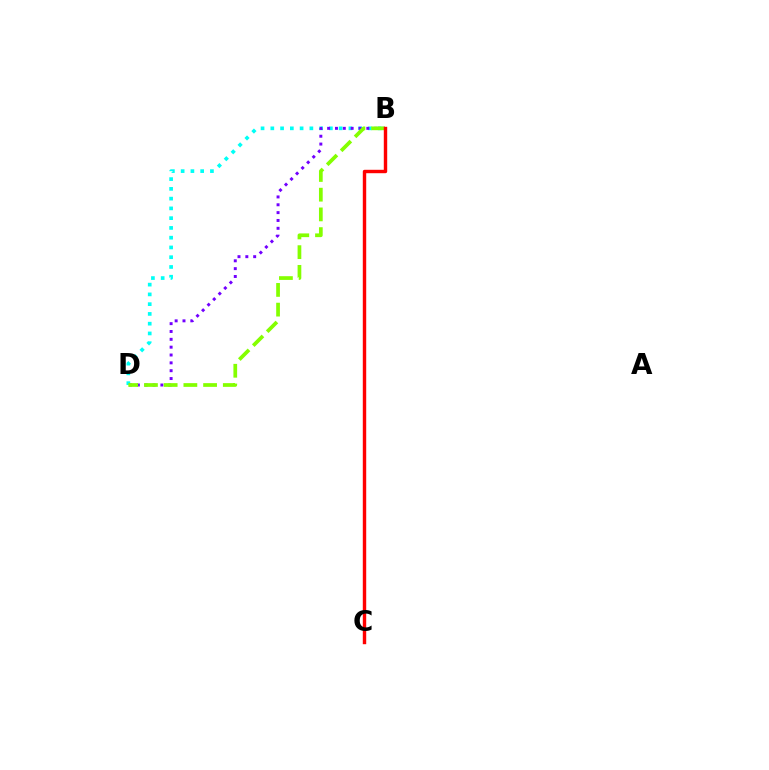{('B', 'D'): [{'color': '#00fff6', 'line_style': 'dotted', 'thickness': 2.65}, {'color': '#7200ff', 'line_style': 'dotted', 'thickness': 2.13}, {'color': '#84ff00', 'line_style': 'dashed', 'thickness': 2.68}], ('B', 'C'): [{'color': '#ff0000', 'line_style': 'solid', 'thickness': 2.46}]}